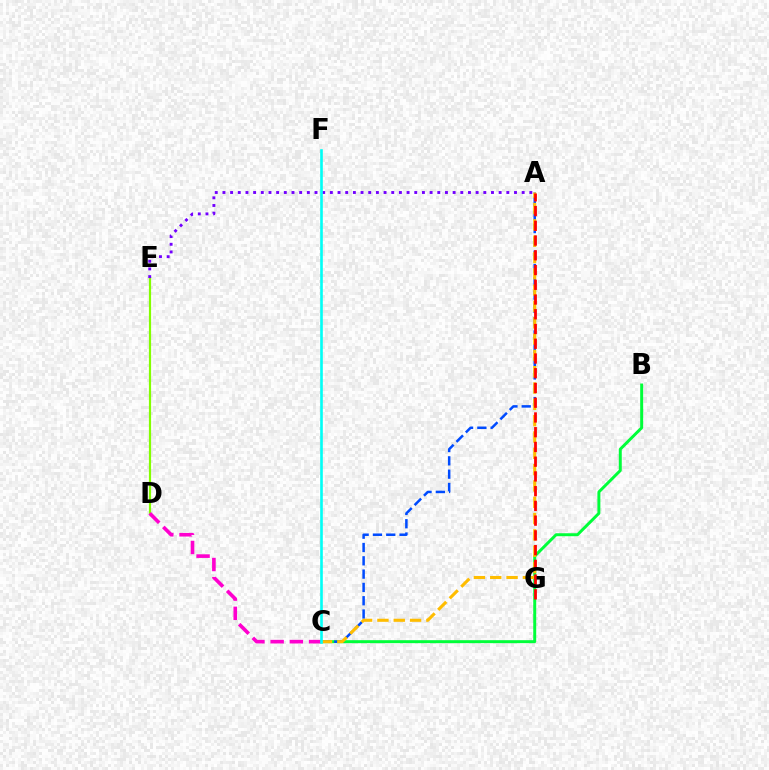{('D', 'E'): [{'color': '#84ff00', 'line_style': 'solid', 'thickness': 1.58}], ('A', 'E'): [{'color': '#7200ff', 'line_style': 'dotted', 'thickness': 2.08}], ('B', 'C'): [{'color': '#00ff39', 'line_style': 'solid', 'thickness': 2.13}], ('A', 'C'): [{'color': '#004bff', 'line_style': 'dashed', 'thickness': 1.81}, {'color': '#ffbd00', 'line_style': 'dashed', 'thickness': 2.22}], ('A', 'G'): [{'color': '#ff0000', 'line_style': 'dashed', 'thickness': 2.0}], ('C', 'D'): [{'color': '#ff00cf', 'line_style': 'dashed', 'thickness': 2.61}], ('C', 'F'): [{'color': '#00fff6', 'line_style': 'solid', 'thickness': 1.89}]}